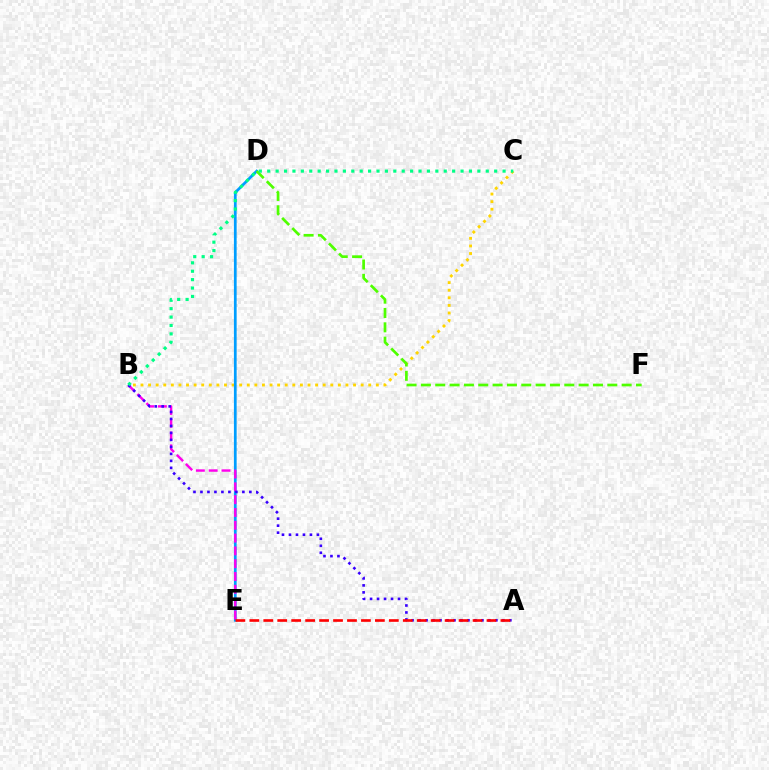{('B', 'C'): [{'color': '#ffd500', 'line_style': 'dotted', 'thickness': 2.06}, {'color': '#00ff86', 'line_style': 'dotted', 'thickness': 2.28}], ('D', 'E'): [{'color': '#009eff', 'line_style': 'solid', 'thickness': 1.97}], ('B', 'E'): [{'color': '#ff00ed', 'line_style': 'dashed', 'thickness': 1.74}], ('A', 'B'): [{'color': '#3700ff', 'line_style': 'dotted', 'thickness': 1.9}], ('D', 'F'): [{'color': '#4fff00', 'line_style': 'dashed', 'thickness': 1.95}], ('A', 'E'): [{'color': '#ff0000', 'line_style': 'dashed', 'thickness': 1.9}]}